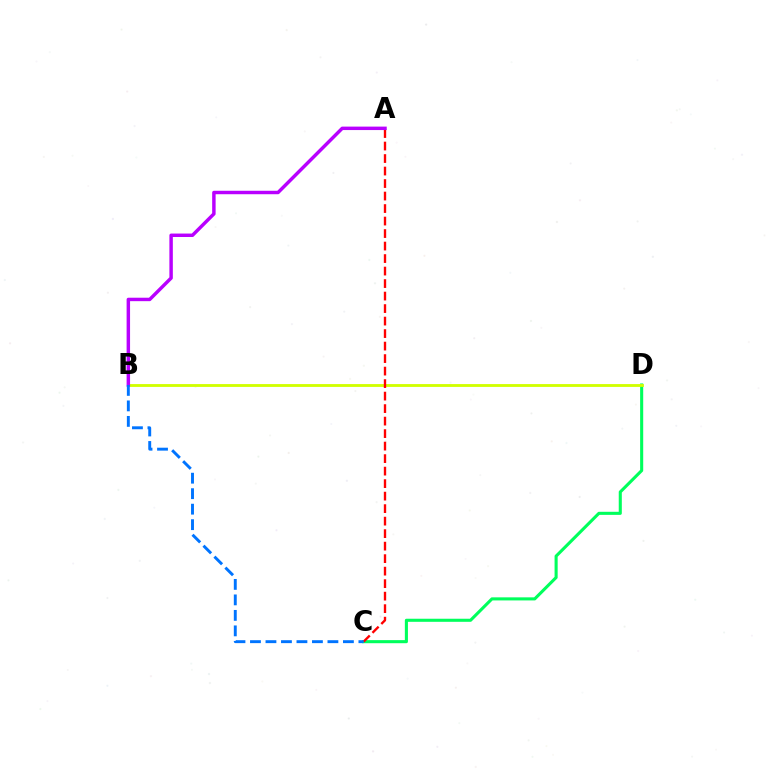{('C', 'D'): [{'color': '#00ff5c', 'line_style': 'solid', 'thickness': 2.22}], ('B', 'D'): [{'color': '#d1ff00', 'line_style': 'solid', 'thickness': 2.04}], ('A', 'C'): [{'color': '#ff0000', 'line_style': 'dashed', 'thickness': 1.7}], ('A', 'B'): [{'color': '#b900ff', 'line_style': 'solid', 'thickness': 2.48}], ('B', 'C'): [{'color': '#0074ff', 'line_style': 'dashed', 'thickness': 2.1}]}